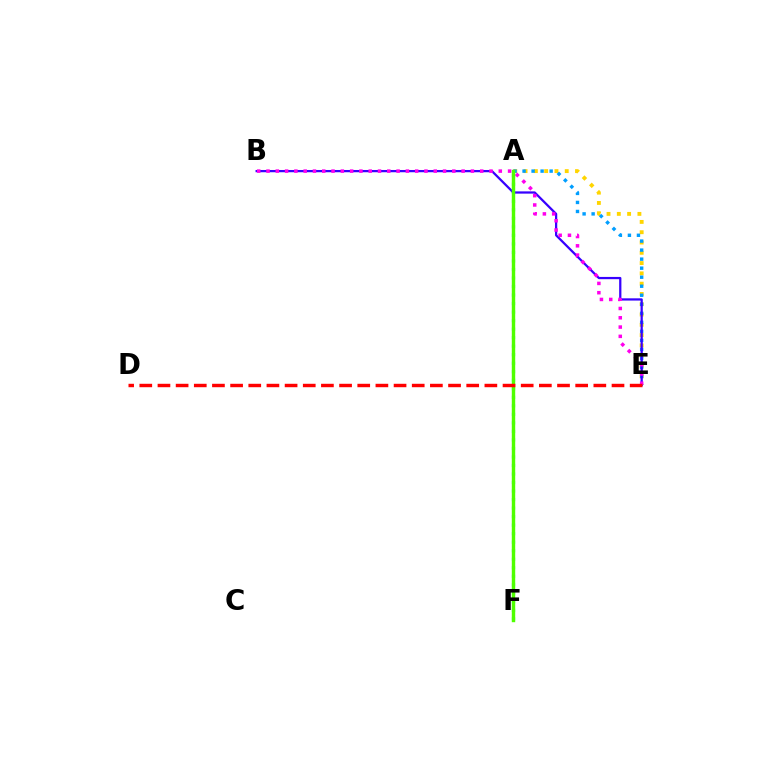{('A', 'E'): [{'color': '#ffd500', 'line_style': 'dotted', 'thickness': 2.8}, {'color': '#009eff', 'line_style': 'dotted', 'thickness': 2.45}], ('A', 'F'): [{'color': '#00ff86', 'line_style': 'dotted', 'thickness': 2.32}, {'color': '#4fff00', 'line_style': 'solid', 'thickness': 2.46}], ('B', 'E'): [{'color': '#3700ff', 'line_style': 'solid', 'thickness': 1.62}, {'color': '#ff00ed', 'line_style': 'dotted', 'thickness': 2.52}], ('D', 'E'): [{'color': '#ff0000', 'line_style': 'dashed', 'thickness': 2.47}]}